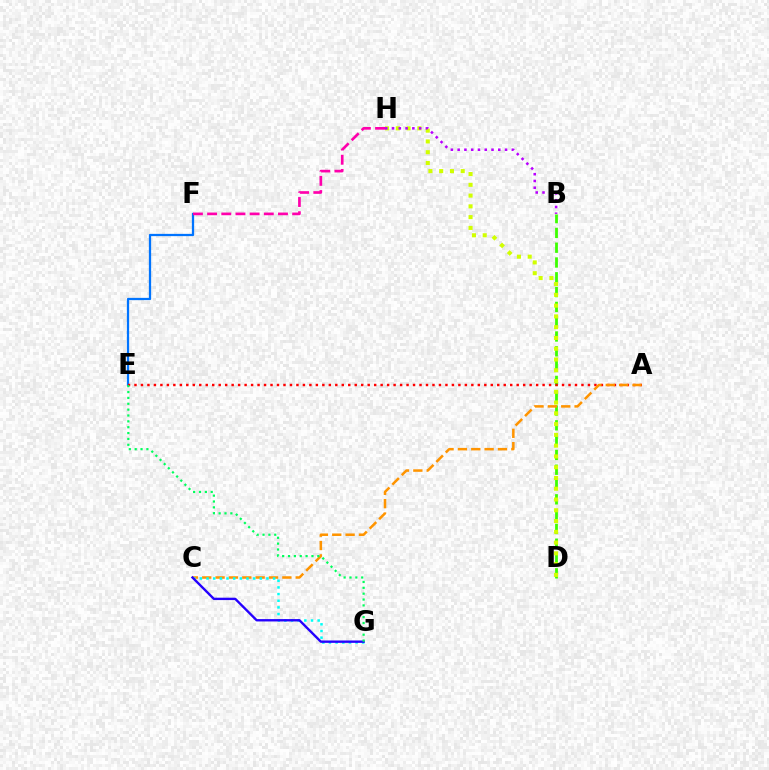{('B', 'D'): [{'color': '#3dff00', 'line_style': 'dashed', 'thickness': 2.01}], ('D', 'H'): [{'color': '#d1ff00', 'line_style': 'dotted', 'thickness': 2.93}], ('E', 'F'): [{'color': '#0074ff', 'line_style': 'solid', 'thickness': 1.63}], ('A', 'E'): [{'color': '#ff0000', 'line_style': 'dotted', 'thickness': 1.76}], ('B', 'H'): [{'color': '#b900ff', 'line_style': 'dotted', 'thickness': 1.84}], ('A', 'C'): [{'color': '#ff9400', 'line_style': 'dashed', 'thickness': 1.81}], ('C', 'G'): [{'color': '#00fff6', 'line_style': 'dotted', 'thickness': 1.81}, {'color': '#2500ff', 'line_style': 'solid', 'thickness': 1.7}], ('F', 'H'): [{'color': '#ff00ac', 'line_style': 'dashed', 'thickness': 1.93}], ('E', 'G'): [{'color': '#00ff5c', 'line_style': 'dotted', 'thickness': 1.59}]}